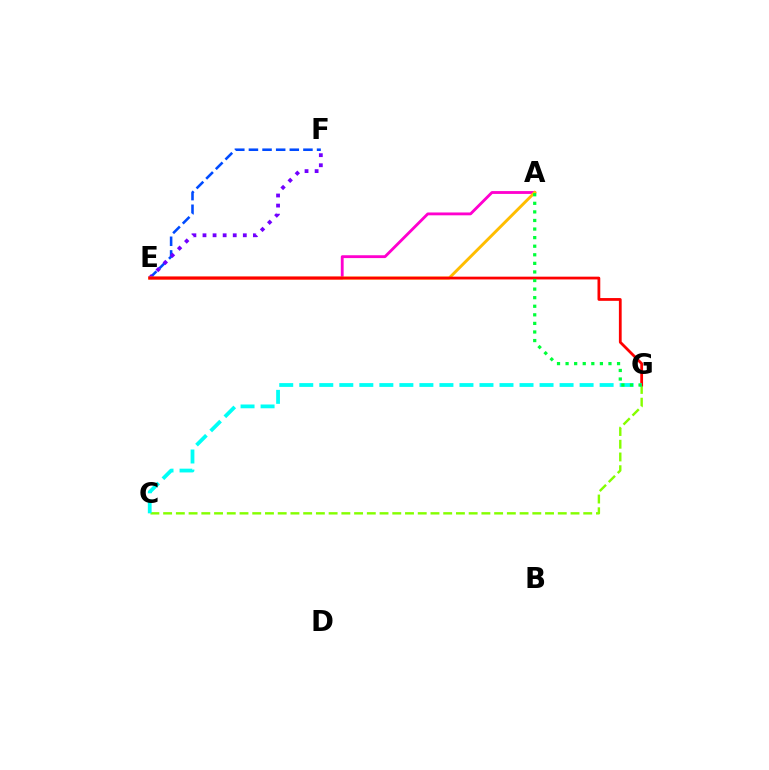{('E', 'F'): [{'color': '#004bff', 'line_style': 'dashed', 'thickness': 1.85}, {'color': '#7200ff', 'line_style': 'dotted', 'thickness': 2.74}], ('A', 'E'): [{'color': '#ff00cf', 'line_style': 'solid', 'thickness': 2.04}, {'color': '#ffbd00', 'line_style': 'solid', 'thickness': 2.09}], ('C', 'G'): [{'color': '#84ff00', 'line_style': 'dashed', 'thickness': 1.73}, {'color': '#00fff6', 'line_style': 'dashed', 'thickness': 2.72}], ('E', 'G'): [{'color': '#ff0000', 'line_style': 'solid', 'thickness': 2.0}], ('A', 'G'): [{'color': '#00ff39', 'line_style': 'dotted', 'thickness': 2.33}]}